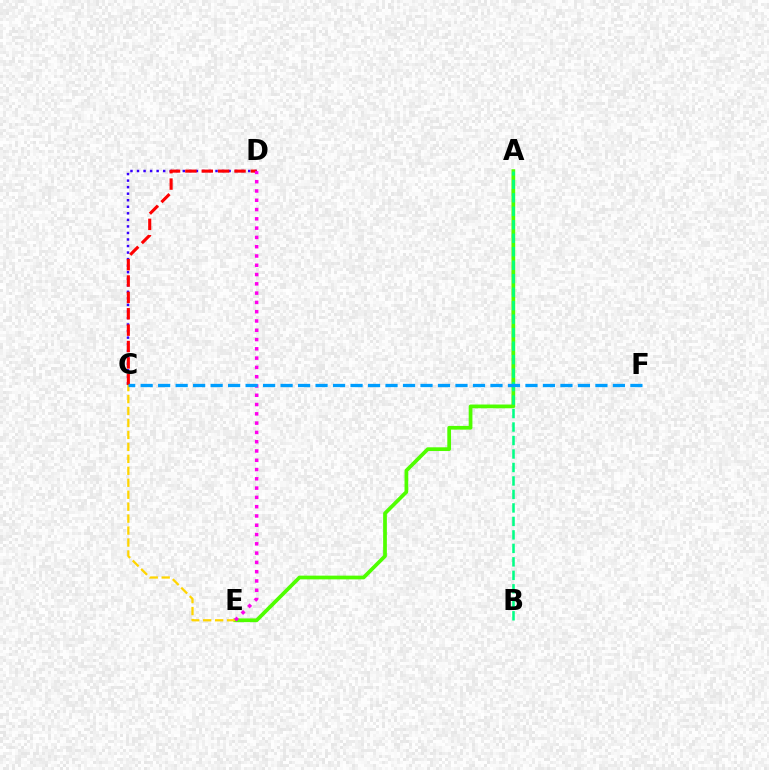{('A', 'E'): [{'color': '#4fff00', 'line_style': 'solid', 'thickness': 2.68}], ('A', 'B'): [{'color': '#00ff86', 'line_style': 'dashed', 'thickness': 1.83}], ('C', 'D'): [{'color': '#3700ff', 'line_style': 'dotted', 'thickness': 1.78}, {'color': '#ff0000', 'line_style': 'dashed', 'thickness': 2.22}], ('C', 'E'): [{'color': '#ffd500', 'line_style': 'dashed', 'thickness': 1.62}], ('D', 'E'): [{'color': '#ff00ed', 'line_style': 'dotted', 'thickness': 2.52}], ('C', 'F'): [{'color': '#009eff', 'line_style': 'dashed', 'thickness': 2.38}]}